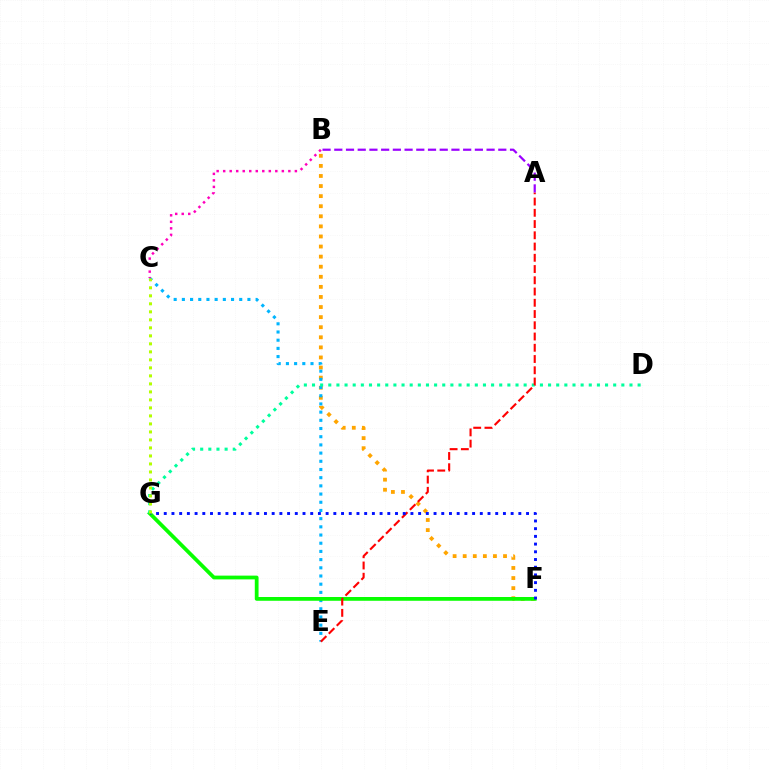{('B', 'F'): [{'color': '#ffa500', 'line_style': 'dotted', 'thickness': 2.74}], ('C', 'E'): [{'color': '#00b5ff', 'line_style': 'dotted', 'thickness': 2.23}], ('F', 'G'): [{'color': '#08ff00', 'line_style': 'solid', 'thickness': 2.71}, {'color': '#0010ff', 'line_style': 'dotted', 'thickness': 2.09}], ('D', 'G'): [{'color': '#00ff9d', 'line_style': 'dotted', 'thickness': 2.21}], ('B', 'C'): [{'color': '#ff00bd', 'line_style': 'dotted', 'thickness': 1.77}], ('A', 'E'): [{'color': '#ff0000', 'line_style': 'dashed', 'thickness': 1.53}], ('A', 'B'): [{'color': '#9b00ff', 'line_style': 'dashed', 'thickness': 1.59}], ('C', 'G'): [{'color': '#b3ff00', 'line_style': 'dotted', 'thickness': 2.18}]}